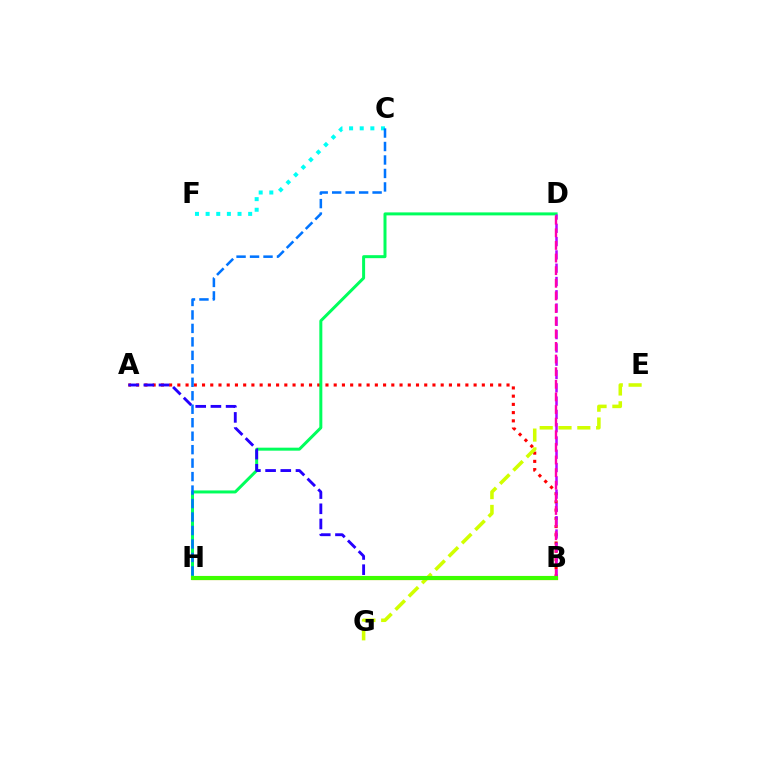{('A', 'B'): [{'color': '#ff0000', 'line_style': 'dotted', 'thickness': 2.24}, {'color': '#2500ff', 'line_style': 'dashed', 'thickness': 2.06}], ('B', 'H'): [{'color': '#ff9400', 'line_style': 'solid', 'thickness': 2.29}, {'color': '#3dff00', 'line_style': 'solid', 'thickness': 2.97}], ('D', 'H'): [{'color': '#00ff5c', 'line_style': 'solid', 'thickness': 2.15}], ('B', 'D'): [{'color': '#b900ff', 'line_style': 'dashed', 'thickness': 1.81}, {'color': '#ff00ac', 'line_style': 'dashed', 'thickness': 1.71}], ('C', 'F'): [{'color': '#00fff6', 'line_style': 'dotted', 'thickness': 2.89}], ('C', 'H'): [{'color': '#0074ff', 'line_style': 'dashed', 'thickness': 1.83}], ('E', 'G'): [{'color': '#d1ff00', 'line_style': 'dashed', 'thickness': 2.56}]}